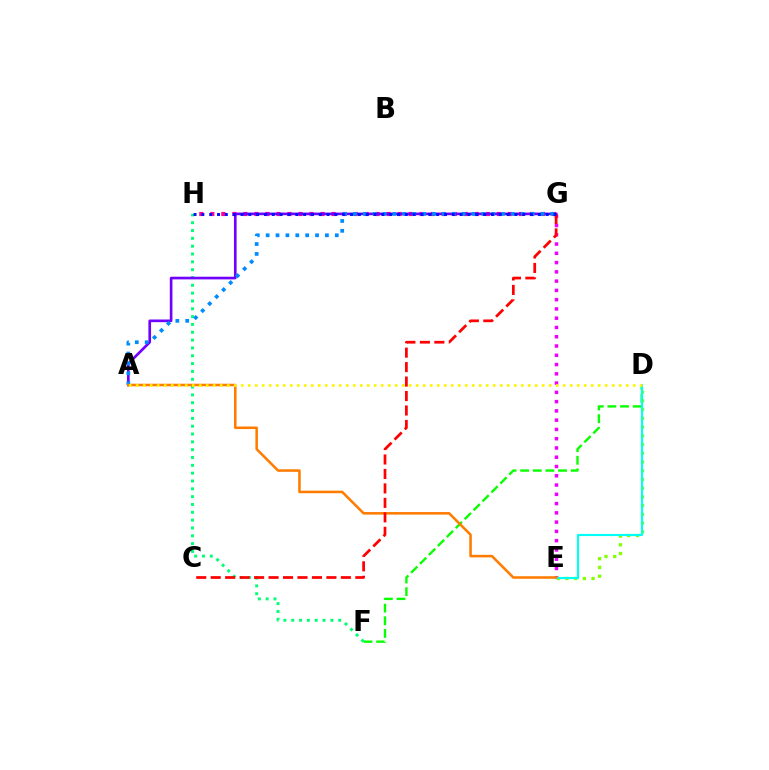{('G', 'H'): [{'color': '#ff0094', 'line_style': 'dotted', 'thickness': 2.99}, {'color': '#0010ff', 'line_style': 'dotted', 'thickness': 2.13}], ('E', 'G'): [{'color': '#ee00ff', 'line_style': 'dotted', 'thickness': 2.52}], ('D', 'F'): [{'color': '#08ff00', 'line_style': 'dashed', 'thickness': 1.71}], ('D', 'E'): [{'color': '#84ff00', 'line_style': 'dotted', 'thickness': 2.37}, {'color': '#00fff6', 'line_style': 'solid', 'thickness': 1.53}], ('F', 'H'): [{'color': '#00ff74', 'line_style': 'dotted', 'thickness': 2.13}], ('A', 'G'): [{'color': '#7200ff', 'line_style': 'solid', 'thickness': 1.92}, {'color': '#008cff', 'line_style': 'dotted', 'thickness': 2.68}], ('A', 'E'): [{'color': '#ff7c00', 'line_style': 'solid', 'thickness': 1.83}], ('C', 'G'): [{'color': '#ff0000', 'line_style': 'dashed', 'thickness': 1.96}], ('A', 'D'): [{'color': '#fcf500', 'line_style': 'dotted', 'thickness': 1.9}]}